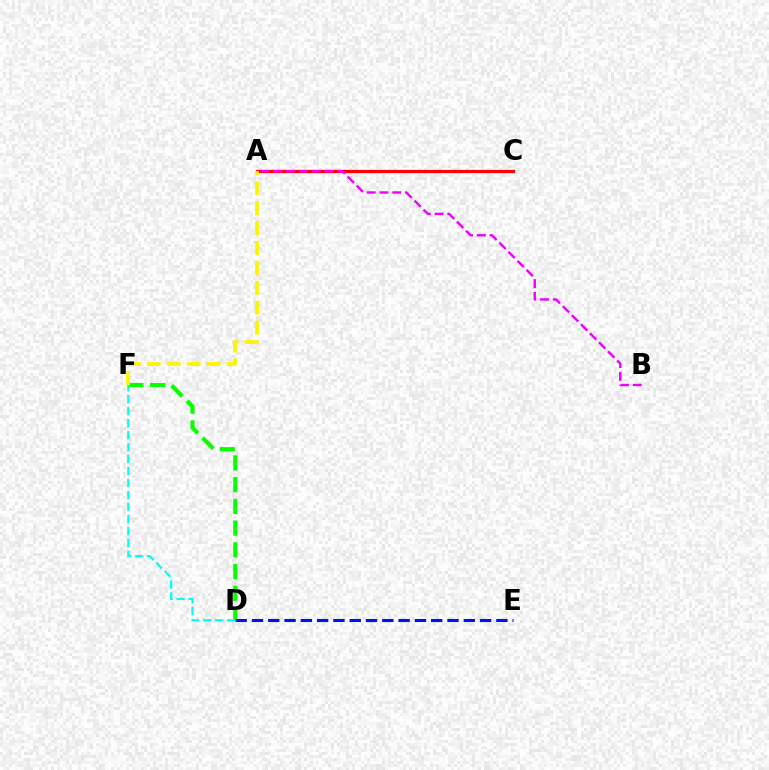{('A', 'C'): [{'color': '#ff0000', 'line_style': 'solid', 'thickness': 2.33}], ('D', 'F'): [{'color': '#08ff00', 'line_style': 'dashed', 'thickness': 2.95}, {'color': '#00fff6', 'line_style': 'dashed', 'thickness': 1.63}], ('D', 'E'): [{'color': '#0010ff', 'line_style': 'dashed', 'thickness': 2.21}], ('A', 'F'): [{'color': '#fcf500', 'line_style': 'dashed', 'thickness': 2.71}], ('A', 'B'): [{'color': '#ee00ff', 'line_style': 'dashed', 'thickness': 1.74}]}